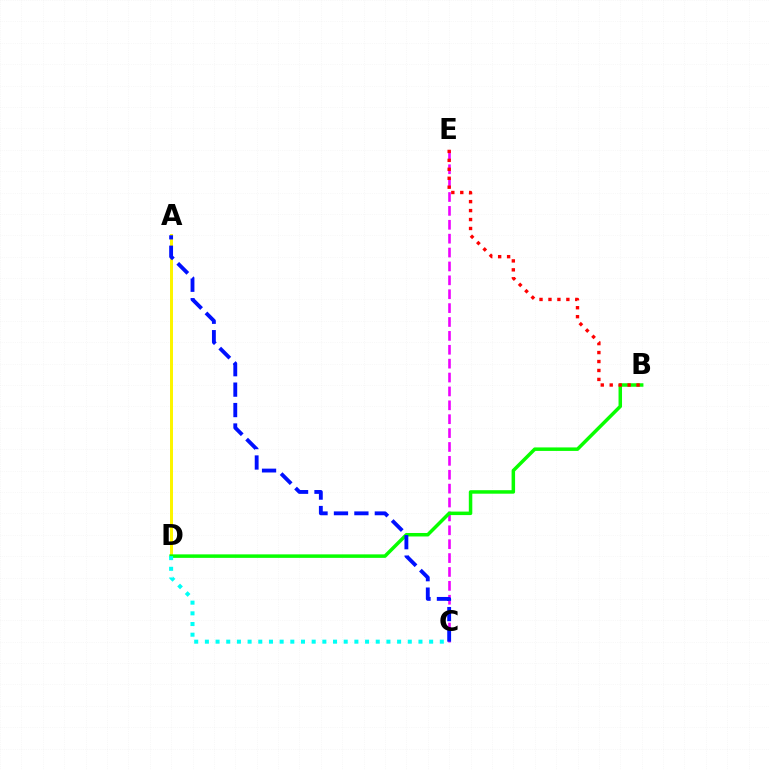{('C', 'E'): [{'color': '#ee00ff', 'line_style': 'dashed', 'thickness': 1.89}], ('A', 'D'): [{'color': '#fcf500', 'line_style': 'solid', 'thickness': 2.16}], ('B', 'D'): [{'color': '#08ff00', 'line_style': 'solid', 'thickness': 2.52}], ('B', 'E'): [{'color': '#ff0000', 'line_style': 'dotted', 'thickness': 2.43}], ('C', 'D'): [{'color': '#00fff6', 'line_style': 'dotted', 'thickness': 2.9}], ('A', 'C'): [{'color': '#0010ff', 'line_style': 'dashed', 'thickness': 2.78}]}